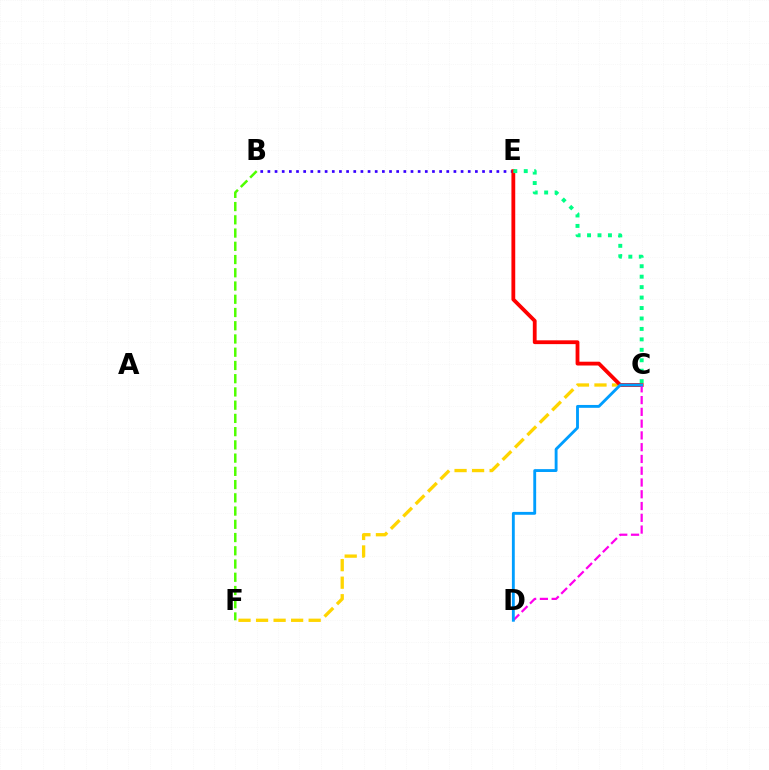{('B', 'E'): [{'color': '#3700ff', 'line_style': 'dotted', 'thickness': 1.94}], ('C', 'F'): [{'color': '#ffd500', 'line_style': 'dashed', 'thickness': 2.38}], ('B', 'F'): [{'color': '#4fff00', 'line_style': 'dashed', 'thickness': 1.8}], ('C', 'E'): [{'color': '#ff0000', 'line_style': 'solid', 'thickness': 2.74}, {'color': '#00ff86', 'line_style': 'dotted', 'thickness': 2.84}], ('C', 'D'): [{'color': '#ff00ed', 'line_style': 'dashed', 'thickness': 1.6}, {'color': '#009eff', 'line_style': 'solid', 'thickness': 2.06}]}